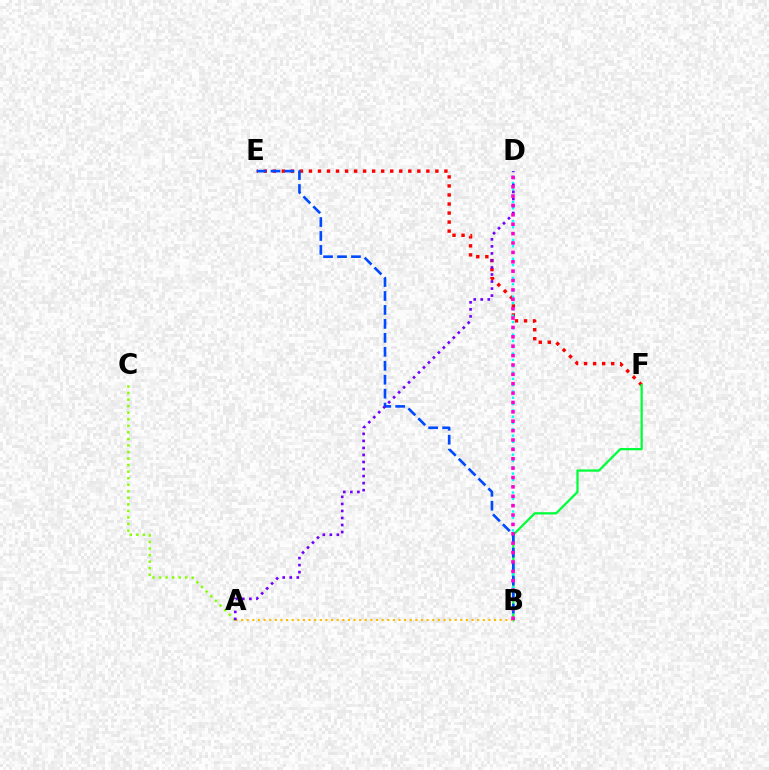{('E', 'F'): [{'color': '#ff0000', 'line_style': 'dotted', 'thickness': 2.45}], ('B', 'F'): [{'color': '#00ff39', 'line_style': 'solid', 'thickness': 1.64}], ('B', 'D'): [{'color': '#00fff6', 'line_style': 'dotted', 'thickness': 1.72}, {'color': '#ff00cf', 'line_style': 'dotted', 'thickness': 2.55}], ('A', 'C'): [{'color': '#84ff00', 'line_style': 'dotted', 'thickness': 1.78}], ('B', 'E'): [{'color': '#004bff', 'line_style': 'dashed', 'thickness': 1.9}], ('A', 'B'): [{'color': '#ffbd00', 'line_style': 'dotted', 'thickness': 1.53}], ('A', 'D'): [{'color': '#7200ff', 'line_style': 'dotted', 'thickness': 1.91}]}